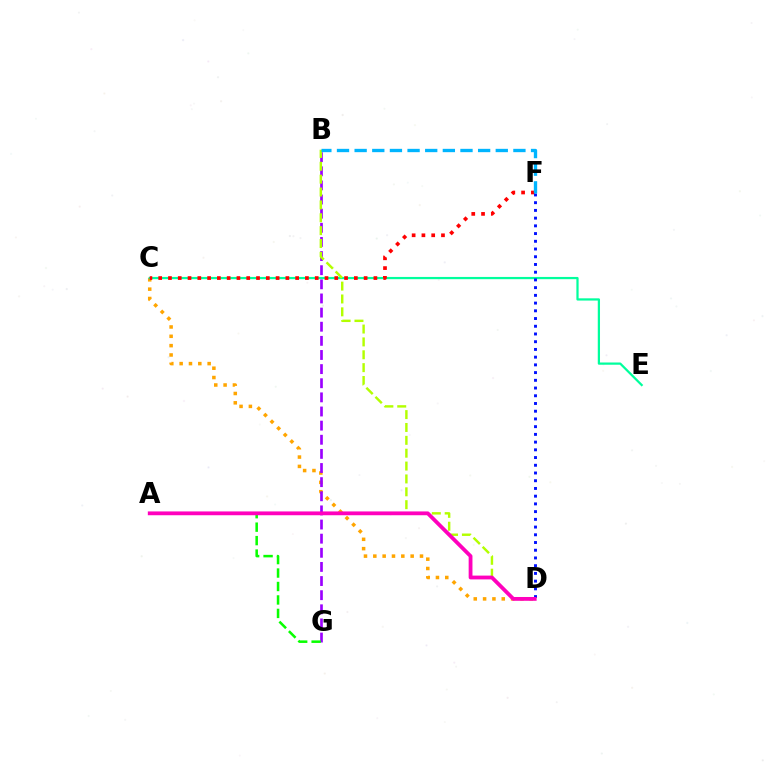{('C', 'D'): [{'color': '#ffa500', 'line_style': 'dotted', 'thickness': 2.54}], ('B', 'G'): [{'color': '#9b00ff', 'line_style': 'dashed', 'thickness': 1.92}], ('A', 'G'): [{'color': '#08ff00', 'line_style': 'dashed', 'thickness': 1.83}], ('C', 'E'): [{'color': '#00ff9d', 'line_style': 'solid', 'thickness': 1.61}], ('B', 'D'): [{'color': '#b3ff00', 'line_style': 'dashed', 'thickness': 1.75}], ('C', 'F'): [{'color': '#ff0000', 'line_style': 'dotted', 'thickness': 2.66}], ('D', 'F'): [{'color': '#0010ff', 'line_style': 'dotted', 'thickness': 2.1}], ('A', 'D'): [{'color': '#ff00bd', 'line_style': 'solid', 'thickness': 2.74}], ('B', 'F'): [{'color': '#00b5ff', 'line_style': 'dashed', 'thickness': 2.4}]}